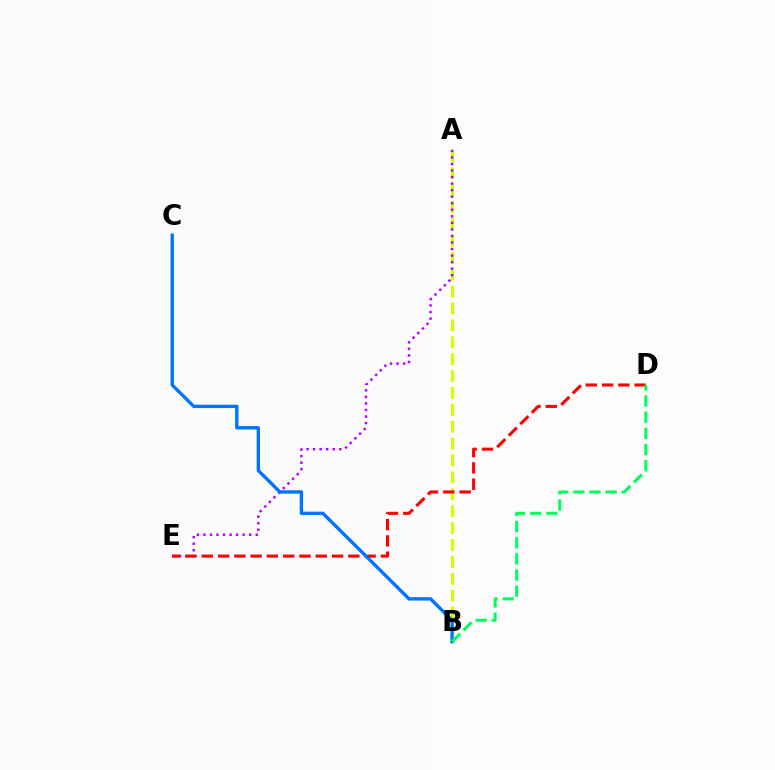{('A', 'B'): [{'color': '#d1ff00', 'line_style': 'dashed', 'thickness': 2.3}], ('A', 'E'): [{'color': '#b900ff', 'line_style': 'dotted', 'thickness': 1.78}], ('D', 'E'): [{'color': '#ff0000', 'line_style': 'dashed', 'thickness': 2.21}], ('B', 'C'): [{'color': '#0074ff', 'line_style': 'solid', 'thickness': 2.42}], ('B', 'D'): [{'color': '#00ff5c', 'line_style': 'dashed', 'thickness': 2.19}]}